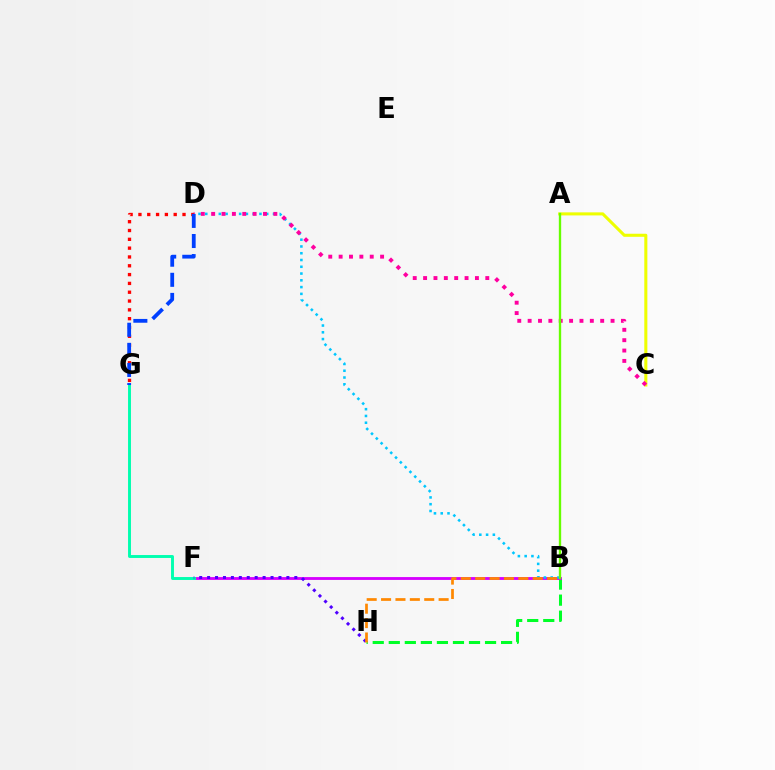{('B', 'H'): [{'color': '#00ff27', 'line_style': 'dashed', 'thickness': 2.18}, {'color': '#ff8800', 'line_style': 'dashed', 'thickness': 1.95}], ('B', 'F'): [{'color': '#d600ff', 'line_style': 'solid', 'thickness': 2.05}], ('A', 'C'): [{'color': '#eeff00', 'line_style': 'solid', 'thickness': 2.21}], ('B', 'D'): [{'color': '#00c7ff', 'line_style': 'dotted', 'thickness': 1.84}], ('F', 'G'): [{'color': '#00ffaf', 'line_style': 'solid', 'thickness': 2.1}], ('F', 'H'): [{'color': '#4f00ff', 'line_style': 'dotted', 'thickness': 2.15}], ('D', 'G'): [{'color': '#ff0000', 'line_style': 'dotted', 'thickness': 2.4}, {'color': '#003fff', 'line_style': 'dashed', 'thickness': 2.73}], ('C', 'D'): [{'color': '#ff00a0', 'line_style': 'dotted', 'thickness': 2.82}], ('A', 'B'): [{'color': '#66ff00', 'line_style': 'solid', 'thickness': 1.69}]}